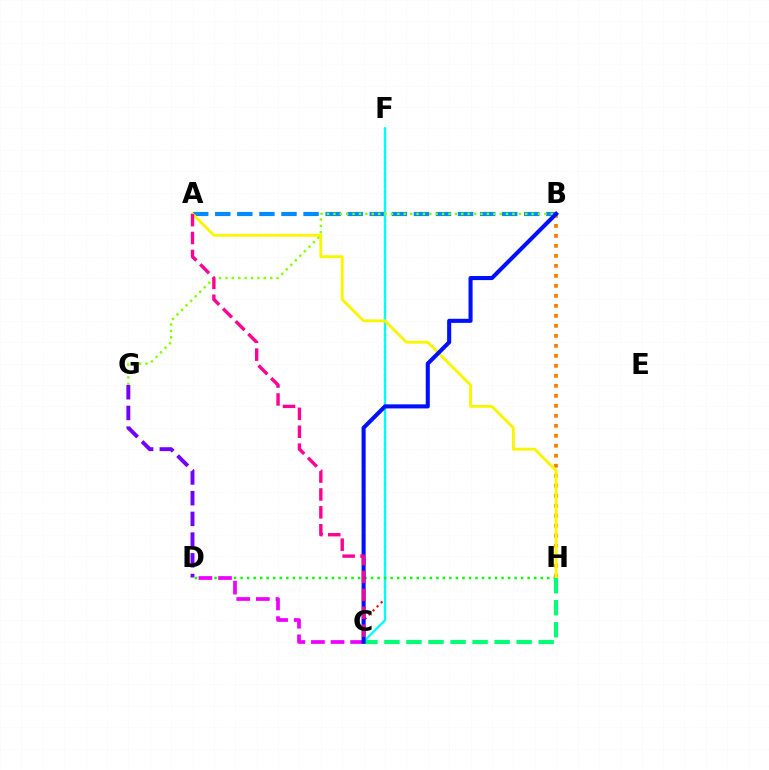{('C', 'F'): [{'color': '#ff0000', 'line_style': 'dotted', 'thickness': 1.55}, {'color': '#00fff6', 'line_style': 'solid', 'thickness': 1.68}], ('B', 'H'): [{'color': '#ff7c00', 'line_style': 'dotted', 'thickness': 2.72}], ('A', 'B'): [{'color': '#008cff', 'line_style': 'dashed', 'thickness': 3.0}], ('D', 'G'): [{'color': '#7200ff', 'line_style': 'dashed', 'thickness': 2.81}], ('B', 'G'): [{'color': '#84ff00', 'line_style': 'dotted', 'thickness': 1.74}], ('D', 'H'): [{'color': '#08ff00', 'line_style': 'dotted', 'thickness': 1.77}], ('A', 'H'): [{'color': '#fcf500', 'line_style': 'solid', 'thickness': 2.07}], ('C', 'D'): [{'color': '#ee00ff', 'line_style': 'dashed', 'thickness': 2.66}], ('C', 'H'): [{'color': '#00ff74', 'line_style': 'dashed', 'thickness': 2.99}], ('B', 'C'): [{'color': '#0010ff', 'line_style': 'solid', 'thickness': 2.94}], ('A', 'C'): [{'color': '#ff0094', 'line_style': 'dashed', 'thickness': 2.43}]}